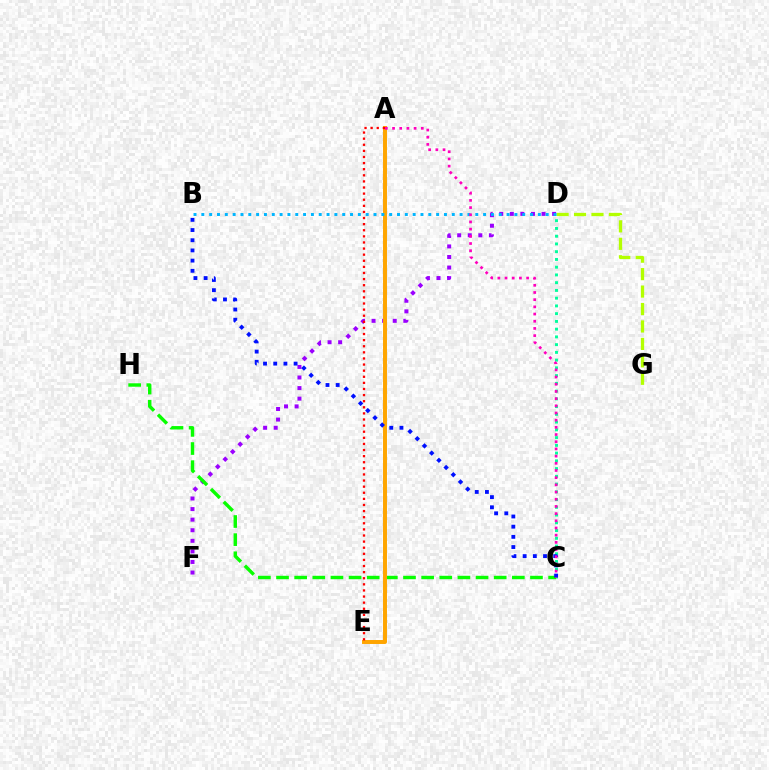{('C', 'D'): [{'color': '#00ff9d', 'line_style': 'dotted', 'thickness': 2.1}], ('D', 'F'): [{'color': '#9b00ff', 'line_style': 'dotted', 'thickness': 2.87}], ('C', 'H'): [{'color': '#08ff00', 'line_style': 'dashed', 'thickness': 2.46}], ('A', 'E'): [{'color': '#ffa500', 'line_style': 'solid', 'thickness': 2.85}, {'color': '#ff0000', 'line_style': 'dotted', 'thickness': 1.66}], ('D', 'G'): [{'color': '#b3ff00', 'line_style': 'dashed', 'thickness': 2.37}], ('B', 'D'): [{'color': '#00b5ff', 'line_style': 'dotted', 'thickness': 2.13}], ('B', 'C'): [{'color': '#0010ff', 'line_style': 'dotted', 'thickness': 2.77}], ('A', 'C'): [{'color': '#ff00bd', 'line_style': 'dotted', 'thickness': 1.95}]}